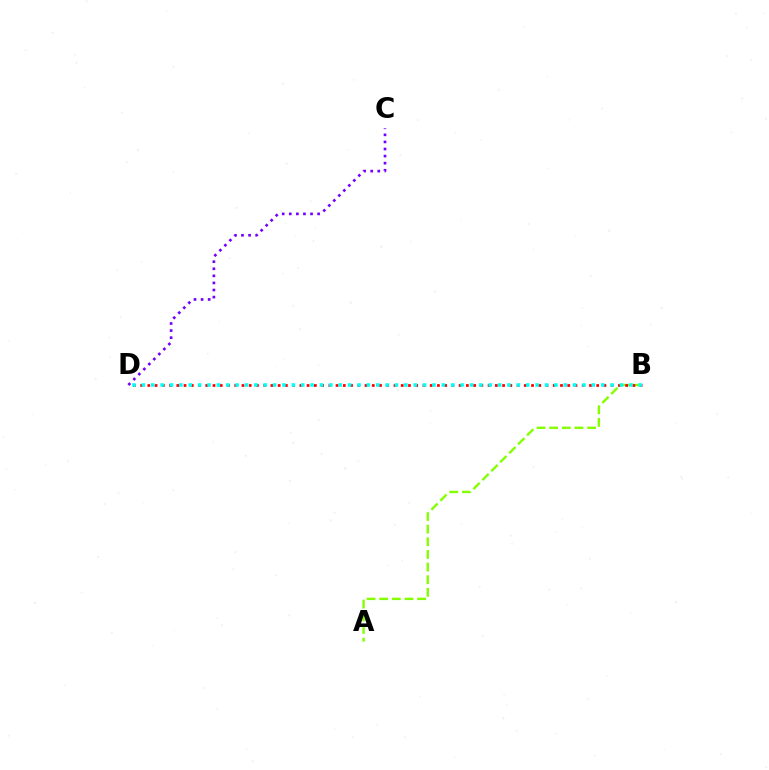{('C', 'D'): [{'color': '#7200ff', 'line_style': 'dotted', 'thickness': 1.92}], ('A', 'B'): [{'color': '#84ff00', 'line_style': 'dashed', 'thickness': 1.72}], ('B', 'D'): [{'color': '#ff0000', 'line_style': 'dotted', 'thickness': 1.97}, {'color': '#00fff6', 'line_style': 'dotted', 'thickness': 2.55}]}